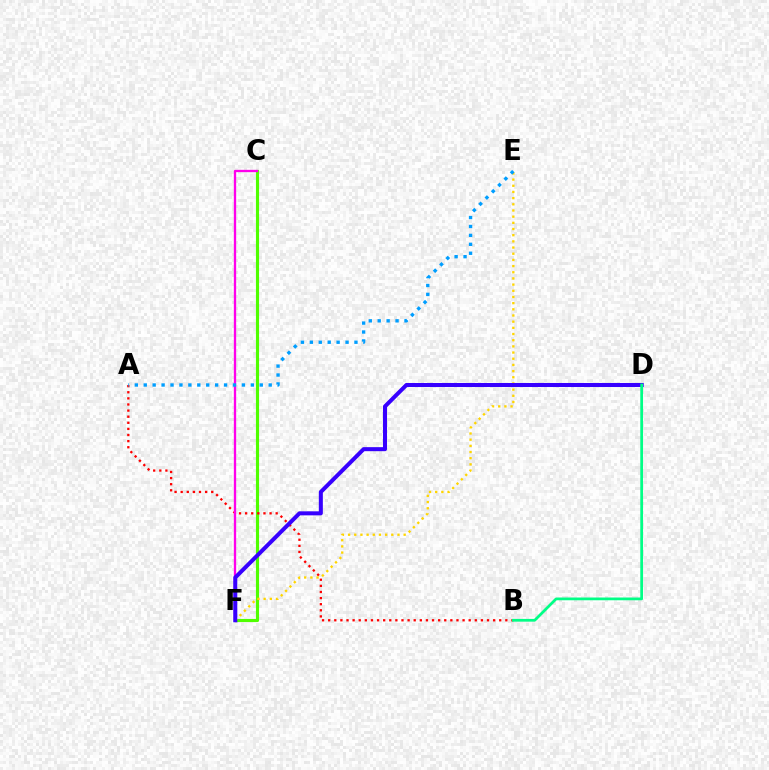{('C', 'F'): [{'color': '#4fff00', 'line_style': 'solid', 'thickness': 2.25}, {'color': '#ff00ed', 'line_style': 'solid', 'thickness': 1.67}], ('A', 'B'): [{'color': '#ff0000', 'line_style': 'dotted', 'thickness': 1.66}], ('E', 'F'): [{'color': '#ffd500', 'line_style': 'dotted', 'thickness': 1.68}], ('A', 'E'): [{'color': '#009eff', 'line_style': 'dotted', 'thickness': 2.42}], ('D', 'F'): [{'color': '#3700ff', 'line_style': 'solid', 'thickness': 2.9}], ('B', 'D'): [{'color': '#00ff86', 'line_style': 'solid', 'thickness': 1.98}]}